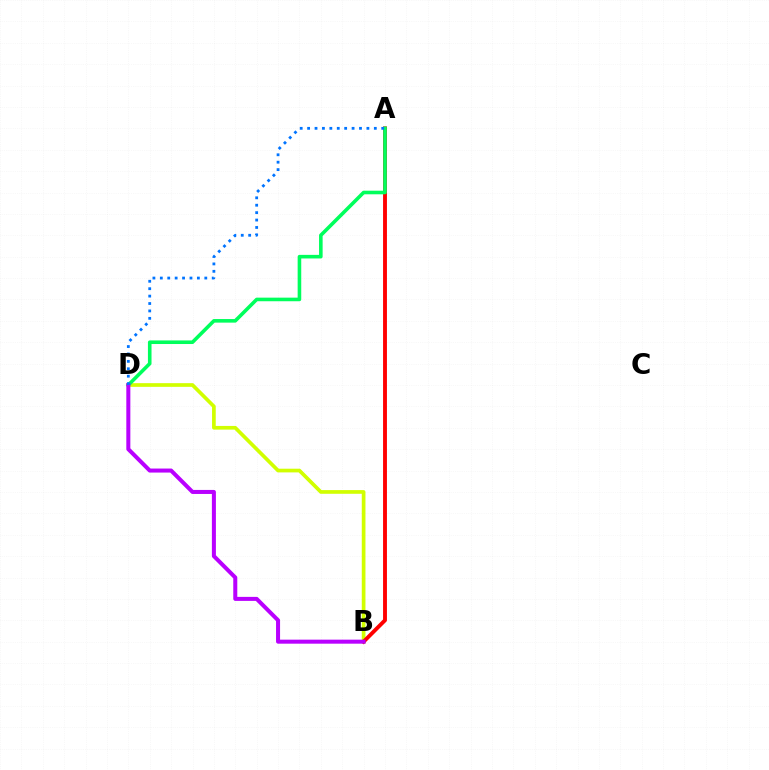{('B', 'D'): [{'color': '#d1ff00', 'line_style': 'solid', 'thickness': 2.66}, {'color': '#b900ff', 'line_style': 'solid', 'thickness': 2.9}], ('A', 'B'): [{'color': '#ff0000', 'line_style': 'solid', 'thickness': 2.79}], ('A', 'D'): [{'color': '#00ff5c', 'line_style': 'solid', 'thickness': 2.59}, {'color': '#0074ff', 'line_style': 'dotted', 'thickness': 2.01}]}